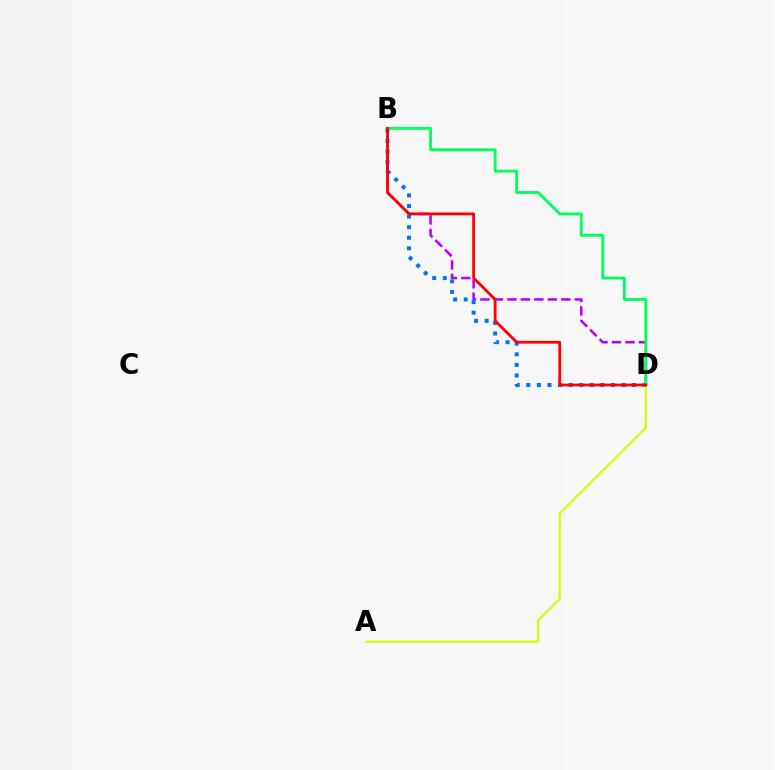{('B', 'D'): [{'color': '#b900ff', 'line_style': 'dashed', 'thickness': 1.83}, {'color': '#0074ff', 'line_style': 'dotted', 'thickness': 2.87}, {'color': '#00ff5c', 'line_style': 'solid', 'thickness': 2.04}, {'color': '#ff0000', 'line_style': 'solid', 'thickness': 1.99}], ('A', 'D'): [{'color': '#d1ff00', 'line_style': 'solid', 'thickness': 1.53}]}